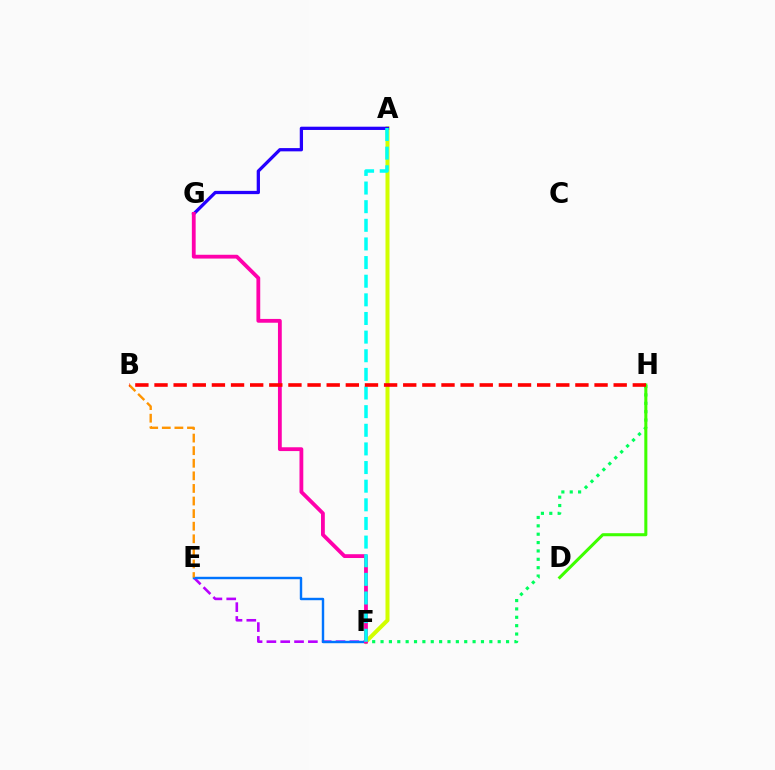{('F', 'H'): [{'color': '#00ff5c', 'line_style': 'dotted', 'thickness': 2.27}], ('A', 'F'): [{'color': '#d1ff00', 'line_style': 'solid', 'thickness': 2.89}, {'color': '#00fff6', 'line_style': 'dashed', 'thickness': 2.53}], ('E', 'F'): [{'color': '#b900ff', 'line_style': 'dashed', 'thickness': 1.88}, {'color': '#0074ff', 'line_style': 'solid', 'thickness': 1.74}], ('A', 'G'): [{'color': '#2500ff', 'line_style': 'solid', 'thickness': 2.35}], ('F', 'G'): [{'color': '#ff00ac', 'line_style': 'solid', 'thickness': 2.74}], ('B', 'E'): [{'color': '#ff9400', 'line_style': 'dashed', 'thickness': 1.71}], ('D', 'H'): [{'color': '#3dff00', 'line_style': 'solid', 'thickness': 2.19}], ('B', 'H'): [{'color': '#ff0000', 'line_style': 'dashed', 'thickness': 2.6}]}